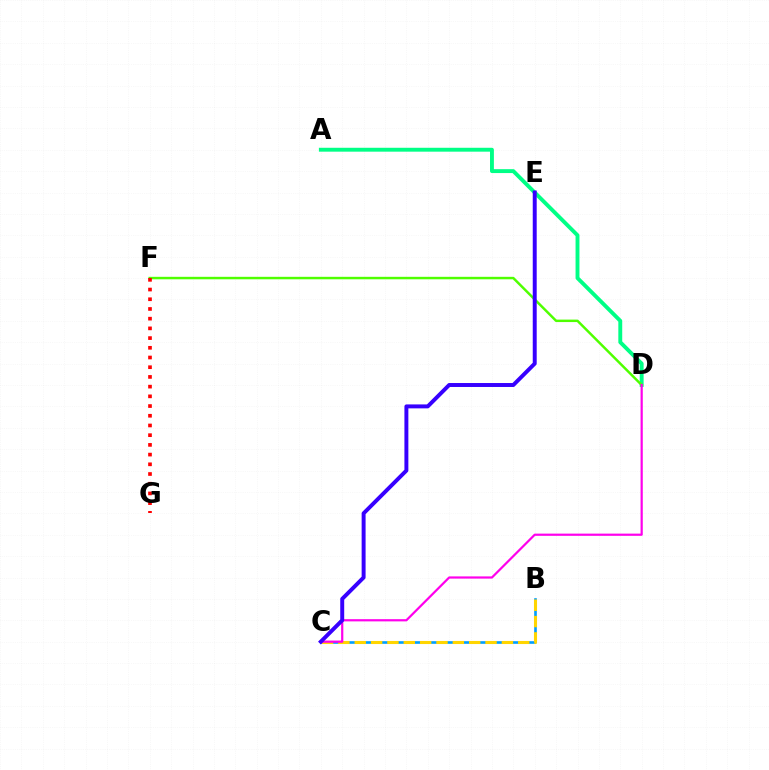{('B', 'C'): [{'color': '#009eff', 'line_style': 'solid', 'thickness': 1.89}, {'color': '#ffd500', 'line_style': 'dashed', 'thickness': 2.22}], ('A', 'D'): [{'color': '#00ff86', 'line_style': 'solid', 'thickness': 2.8}], ('D', 'F'): [{'color': '#4fff00', 'line_style': 'solid', 'thickness': 1.78}], ('C', 'D'): [{'color': '#ff00ed', 'line_style': 'solid', 'thickness': 1.59}], ('F', 'G'): [{'color': '#ff0000', 'line_style': 'dotted', 'thickness': 2.64}], ('C', 'E'): [{'color': '#3700ff', 'line_style': 'solid', 'thickness': 2.85}]}